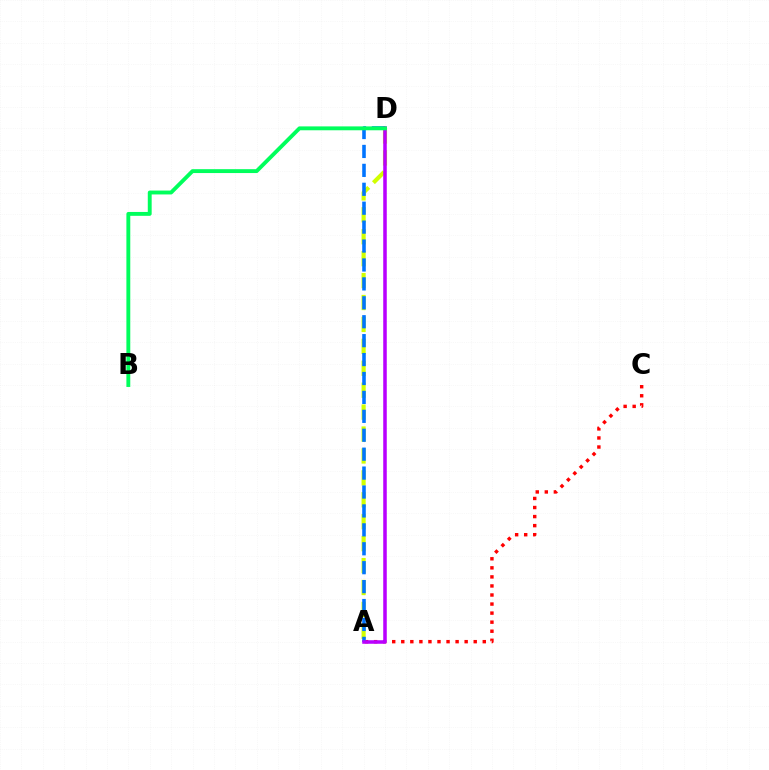{('A', 'D'): [{'color': '#d1ff00', 'line_style': 'dashed', 'thickness': 2.98}, {'color': '#0074ff', 'line_style': 'dashed', 'thickness': 2.57}, {'color': '#b900ff', 'line_style': 'solid', 'thickness': 2.55}], ('A', 'C'): [{'color': '#ff0000', 'line_style': 'dotted', 'thickness': 2.46}], ('B', 'D'): [{'color': '#00ff5c', 'line_style': 'solid', 'thickness': 2.79}]}